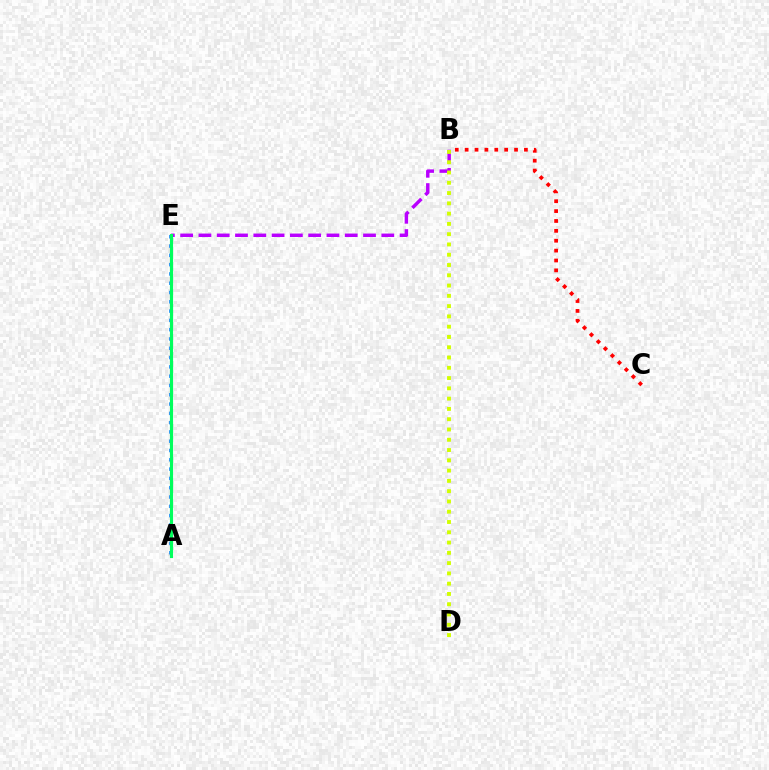{('A', 'E'): [{'color': '#0074ff', 'line_style': 'dotted', 'thickness': 2.53}, {'color': '#00ff5c', 'line_style': 'solid', 'thickness': 2.27}], ('B', 'E'): [{'color': '#b900ff', 'line_style': 'dashed', 'thickness': 2.48}], ('B', 'D'): [{'color': '#d1ff00', 'line_style': 'dotted', 'thickness': 2.79}], ('B', 'C'): [{'color': '#ff0000', 'line_style': 'dotted', 'thickness': 2.68}]}